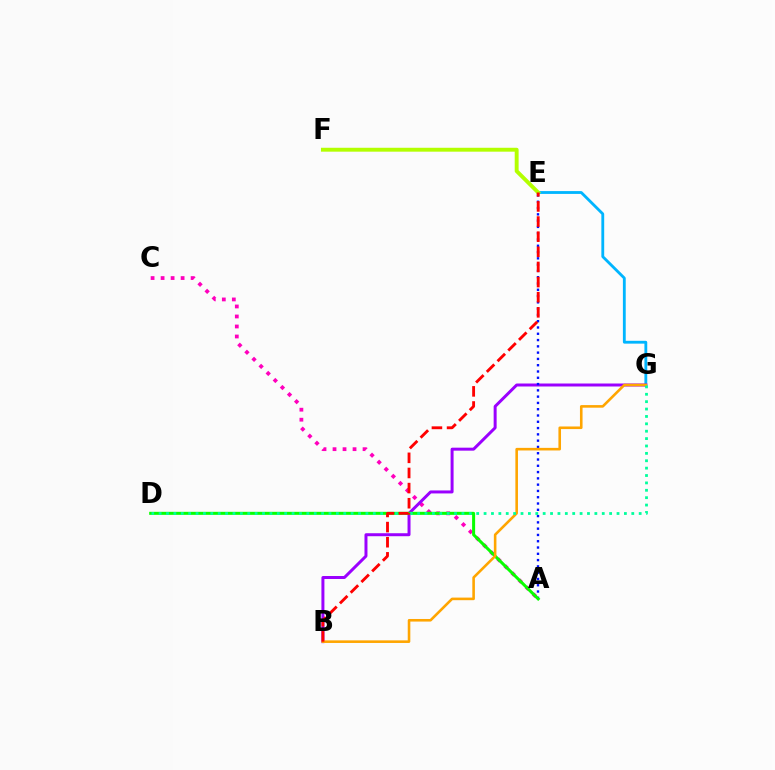{('E', 'G'): [{'color': '#00b5ff', 'line_style': 'solid', 'thickness': 2.03}], ('E', 'F'): [{'color': '#b3ff00', 'line_style': 'solid', 'thickness': 2.81}], ('A', 'C'): [{'color': '#ff00bd', 'line_style': 'dotted', 'thickness': 2.72}], ('B', 'G'): [{'color': '#9b00ff', 'line_style': 'solid', 'thickness': 2.15}, {'color': '#ffa500', 'line_style': 'solid', 'thickness': 1.87}], ('A', 'E'): [{'color': '#0010ff', 'line_style': 'dotted', 'thickness': 1.71}], ('A', 'D'): [{'color': '#08ff00', 'line_style': 'solid', 'thickness': 2.18}], ('D', 'G'): [{'color': '#00ff9d', 'line_style': 'dotted', 'thickness': 2.01}], ('B', 'E'): [{'color': '#ff0000', 'line_style': 'dashed', 'thickness': 2.06}]}